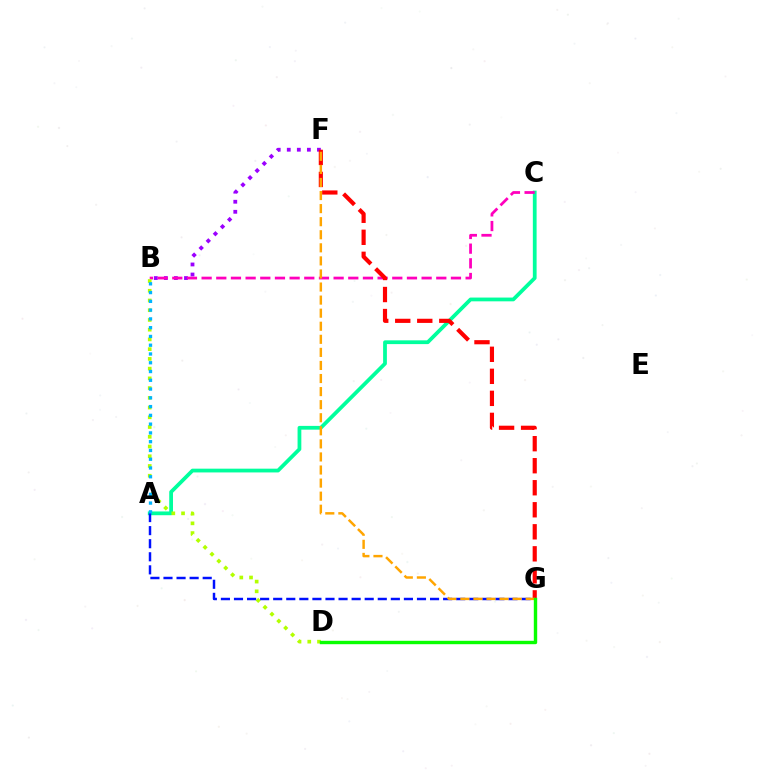{('A', 'C'): [{'color': '#00ff9d', 'line_style': 'solid', 'thickness': 2.71}], ('B', 'F'): [{'color': '#9b00ff', 'line_style': 'dotted', 'thickness': 2.73}], ('B', 'C'): [{'color': '#ff00bd', 'line_style': 'dashed', 'thickness': 1.99}], ('B', 'D'): [{'color': '#b3ff00', 'line_style': 'dotted', 'thickness': 2.64}], ('A', 'G'): [{'color': '#0010ff', 'line_style': 'dashed', 'thickness': 1.78}], ('A', 'B'): [{'color': '#00b5ff', 'line_style': 'dotted', 'thickness': 2.38}], ('F', 'G'): [{'color': '#ff0000', 'line_style': 'dashed', 'thickness': 2.99}, {'color': '#ffa500', 'line_style': 'dashed', 'thickness': 1.78}], ('D', 'G'): [{'color': '#08ff00', 'line_style': 'solid', 'thickness': 2.44}]}